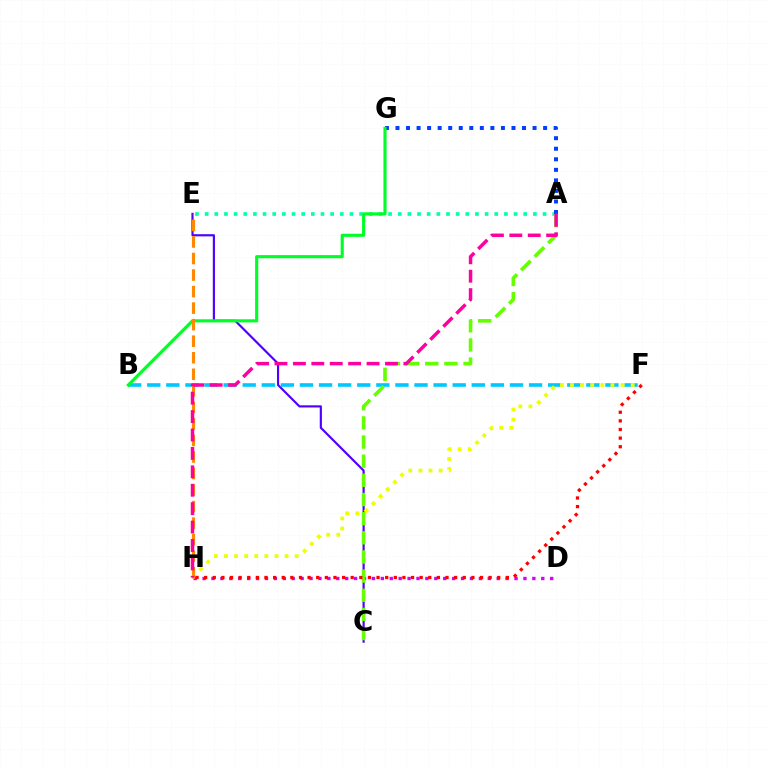{('A', 'E'): [{'color': '#00ffaf', 'line_style': 'dotted', 'thickness': 2.62}], ('C', 'E'): [{'color': '#4f00ff', 'line_style': 'solid', 'thickness': 1.56}], ('B', 'F'): [{'color': '#00c7ff', 'line_style': 'dashed', 'thickness': 2.59}], ('A', 'G'): [{'color': '#003fff', 'line_style': 'dotted', 'thickness': 2.87}], ('B', 'G'): [{'color': '#00ff27', 'line_style': 'solid', 'thickness': 2.26}], ('D', 'H'): [{'color': '#d600ff', 'line_style': 'dotted', 'thickness': 2.42}], ('F', 'H'): [{'color': '#eeff00', 'line_style': 'dotted', 'thickness': 2.74}, {'color': '#ff0000', 'line_style': 'dotted', 'thickness': 2.34}], ('E', 'H'): [{'color': '#ff8800', 'line_style': 'dashed', 'thickness': 2.25}], ('A', 'C'): [{'color': '#66ff00', 'line_style': 'dashed', 'thickness': 2.6}], ('A', 'H'): [{'color': '#ff00a0', 'line_style': 'dashed', 'thickness': 2.5}]}